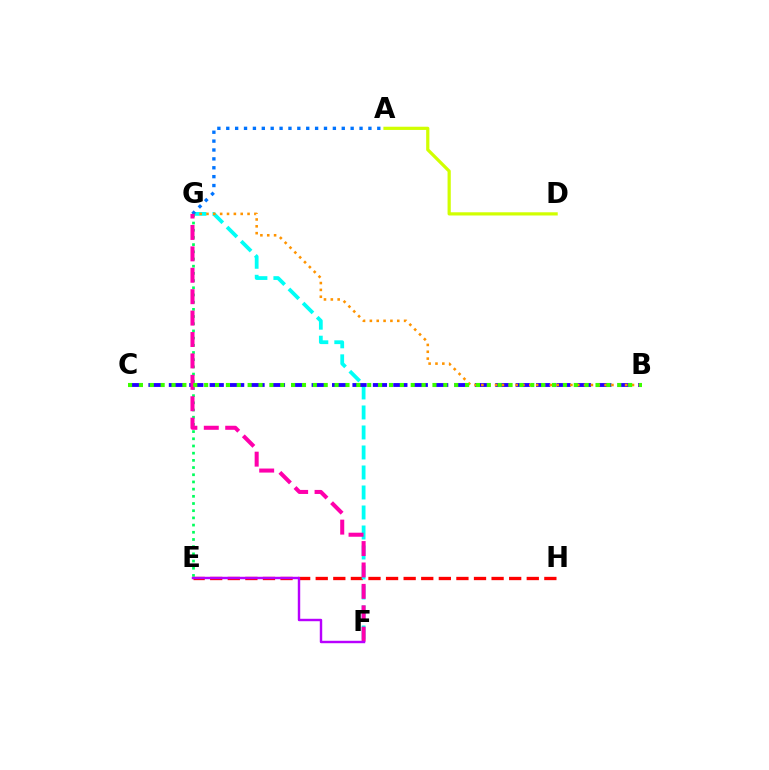{('E', 'H'): [{'color': '#ff0000', 'line_style': 'dashed', 'thickness': 2.39}], ('F', 'G'): [{'color': '#00fff6', 'line_style': 'dashed', 'thickness': 2.72}, {'color': '#ff00ac', 'line_style': 'dashed', 'thickness': 2.91}], ('B', 'C'): [{'color': '#2500ff', 'line_style': 'dashed', 'thickness': 2.77}, {'color': '#3dff00', 'line_style': 'dotted', 'thickness': 2.95}], ('A', 'D'): [{'color': '#d1ff00', 'line_style': 'solid', 'thickness': 2.32}], ('B', 'G'): [{'color': '#ff9400', 'line_style': 'dotted', 'thickness': 1.86}], ('E', 'G'): [{'color': '#00ff5c', 'line_style': 'dotted', 'thickness': 1.95}], ('A', 'G'): [{'color': '#0074ff', 'line_style': 'dotted', 'thickness': 2.41}], ('E', 'F'): [{'color': '#b900ff', 'line_style': 'solid', 'thickness': 1.75}]}